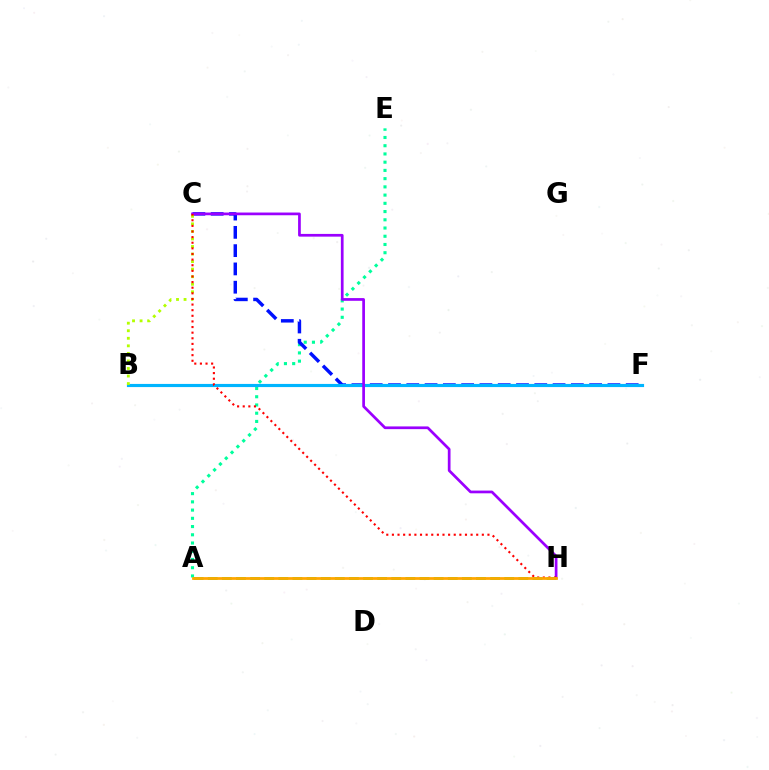{('B', 'F'): [{'color': '#ff00bd', 'line_style': 'solid', 'thickness': 2.0}, {'color': '#00b5ff', 'line_style': 'solid', 'thickness': 2.27}], ('A', 'E'): [{'color': '#00ff9d', 'line_style': 'dotted', 'thickness': 2.24}], ('C', 'F'): [{'color': '#0010ff', 'line_style': 'dashed', 'thickness': 2.48}], ('C', 'H'): [{'color': '#9b00ff', 'line_style': 'solid', 'thickness': 1.96}, {'color': '#ff0000', 'line_style': 'dotted', 'thickness': 1.53}], ('B', 'C'): [{'color': '#b3ff00', 'line_style': 'dotted', 'thickness': 2.05}], ('A', 'H'): [{'color': '#08ff00', 'line_style': 'dashed', 'thickness': 1.92}, {'color': '#ffa500', 'line_style': 'solid', 'thickness': 2.0}]}